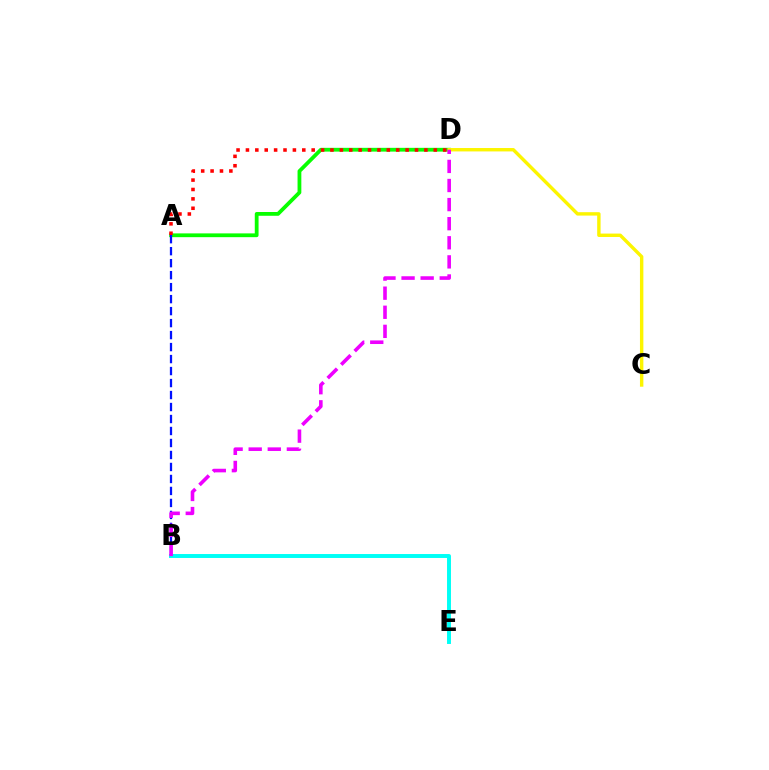{('A', 'D'): [{'color': '#08ff00', 'line_style': 'solid', 'thickness': 2.72}, {'color': '#ff0000', 'line_style': 'dotted', 'thickness': 2.55}], ('B', 'E'): [{'color': '#00fff6', 'line_style': 'solid', 'thickness': 2.83}], ('C', 'D'): [{'color': '#fcf500', 'line_style': 'solid', 'thickness': 2.45}], ('A', 'B'): [{'color': '#0010ff', 'line_style': 'dashed', 'thickness': 1.63}], ('B', 'D'): [{'color': '#ee00ff', 'line_style': 'dashed', 'thickness': 2.59}]}